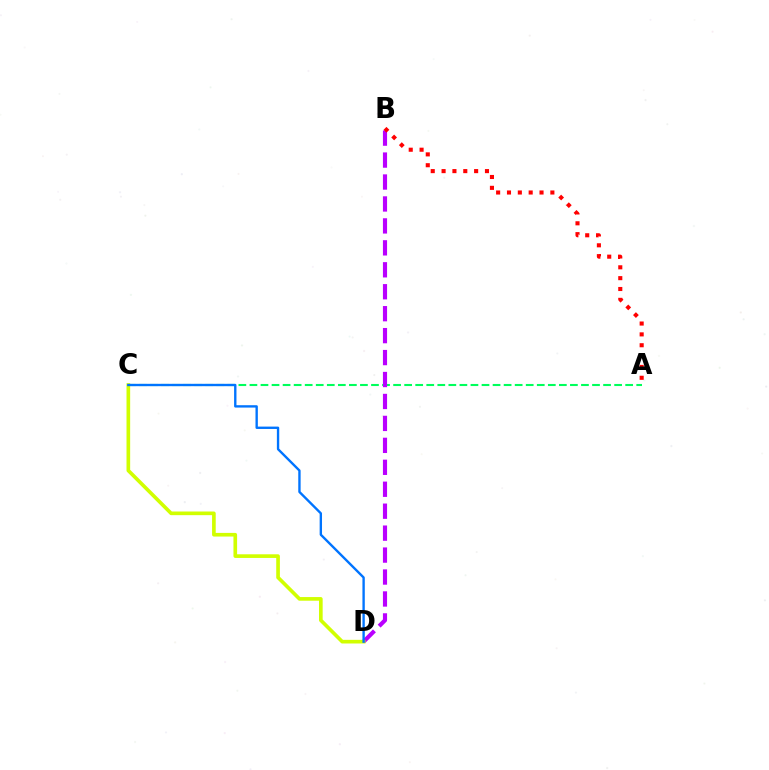{('A', 'C'): [{'color': '#00ff5c', 'line_style': 'dashed', 'thickness': 1.5}], ('B', 'D'): [{'color': '#b900ff', 'line_style': 'dashed', 'thickness': 2.98}], ('C', 'D'): [{'color': '#d1ff00', 'line_style': 'solid', 'thickness': 2.63}, {'color': '#0074ff', 'line_style': 'solid', 'thickness': 1.7}], ('A', 'B'): [{'color': '#ff0000', 'line_style': 'dotted', 'thickness': 2.95}]}